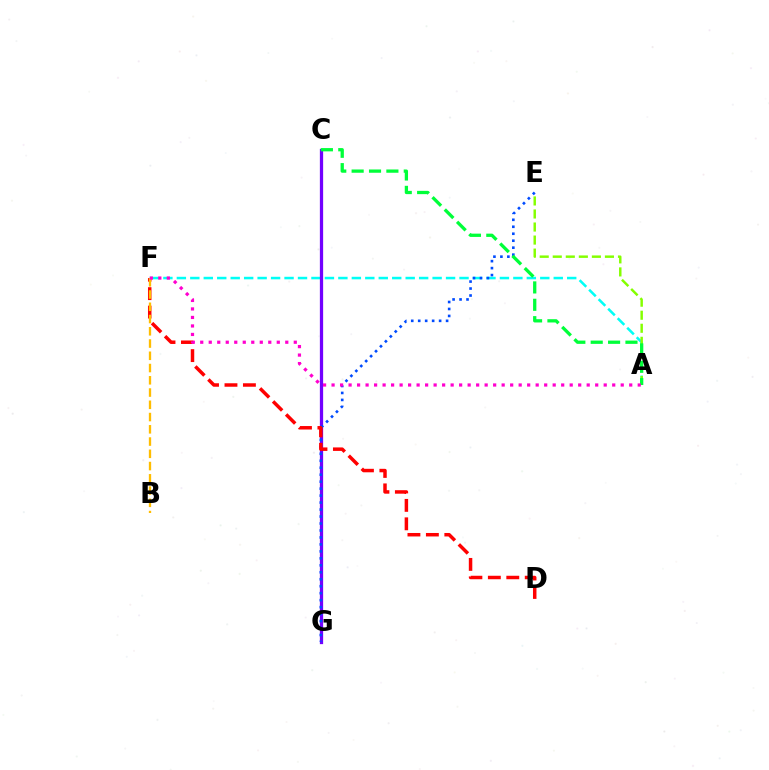{('A', 'F'): [{'color': '#00fff6', 'line_style': 'dashed', 'thickness': 1.83}, {'color': '#ff00cf', 'line_style': 'dotted', 'thickness': 2.31}], ('C', 'G'): [{'color': '#7200ff', 'line_style': 'solid', 'thickness': 2.34}], ('E', 'G'): [{'color': '#004bff', 'line_style': 'dotted', 'thickness': 1.89}], ('D', 'F'): [{'color': '#ff0000', 'line_style': 'dashed', 'thickness': 2.51}], ('B', 'F'): [{'color': '#ffbd00', 'line_style': 'dashed', 'thickness': 1.66}], ('A', 'E'): [{'color': '#84ff00', 'line_style': 'dashed', 'thickness': 1.77}], ('A', 'C'): [{'color': '#00ff39', 'line_style': 'dashed', 'thickness': 2.36}]}